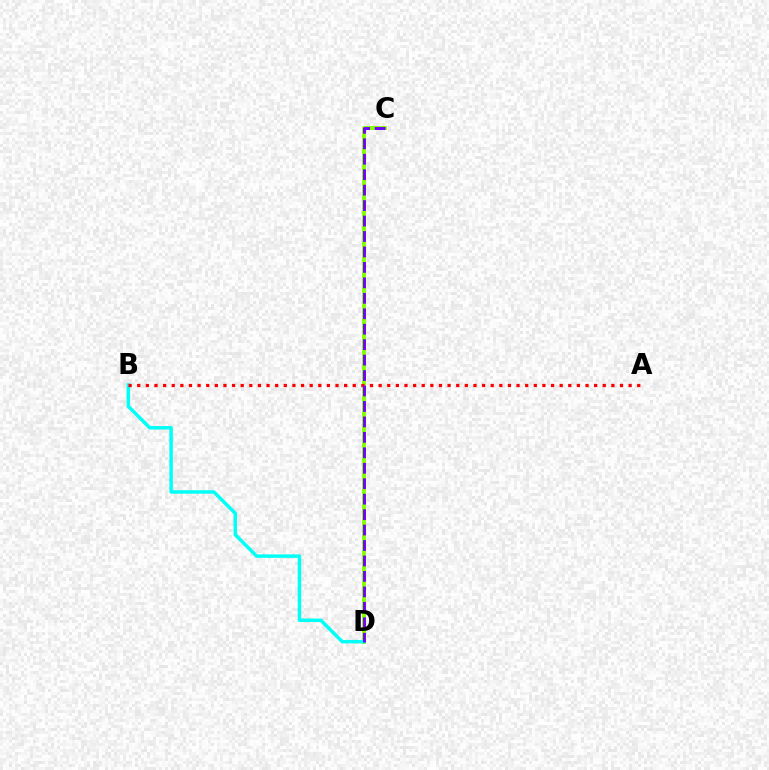{('C', 'D'): [{'color': '#84ff00', 'line_style': 'solid', 'thickness': 2.81}, {'color': '#7200ff', 'line_style': 'dashed', 'thickness': 2.1}], ('B', 'D'): [{'color': '#00fff6', 'line_style': 'solid', 'thickness': 2.5}], ('A', 'B'): [{'color': '#ff0000', 'line_style': 'dotted', 'thickness': 2.34}]}